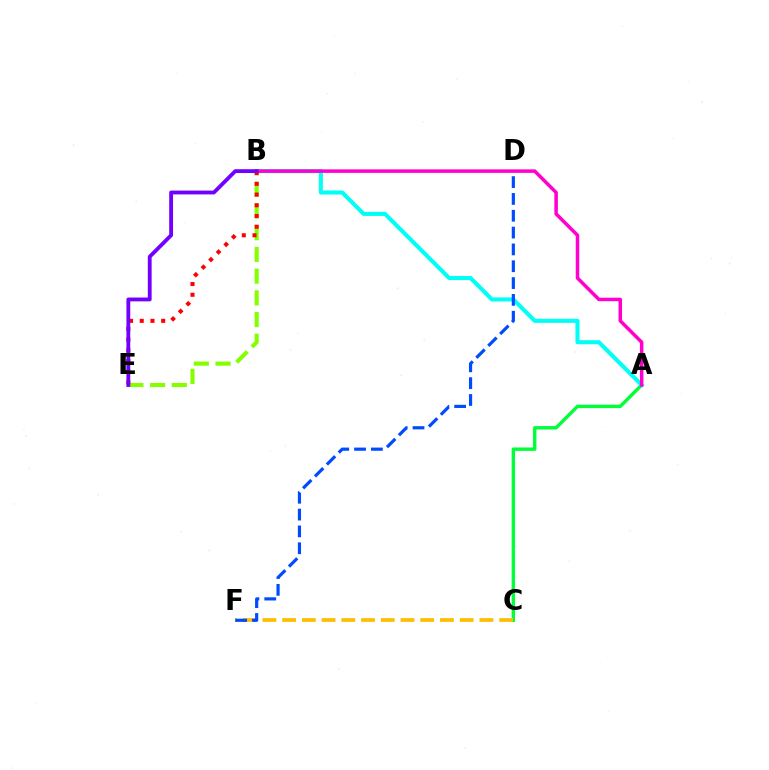{('A', 'C'): [{'color': '#00ff39', 'line_style': 'solid', 'thickness': 2.45}], ('A', 'B'): [{'color': '#00fff6', 'line_style': 'solid', 'thickness': 2.93}, {'color': '#ff00cf', 'line_style': 'solid', 'thickness': 2.52}], ('B', 'E'): [{'color': '#84ff00', 'line_style': 'dashed', 'thickness': 2.95}, {'color': '#ff0000', 'line_style': 'dotted', 'thickness': 2.91}, {'color': '#7200ff', 'line_style': 'solid', 'thickness': 2.75}], ('C', 'F'): [{'color': '#ffbd00', 'line_style': 'dashed', 'thickness': 2.68}], ('D', 'F'): [{'color': '#004bff', 'line_style': 'dashed', 'thickness': 2.29}]}